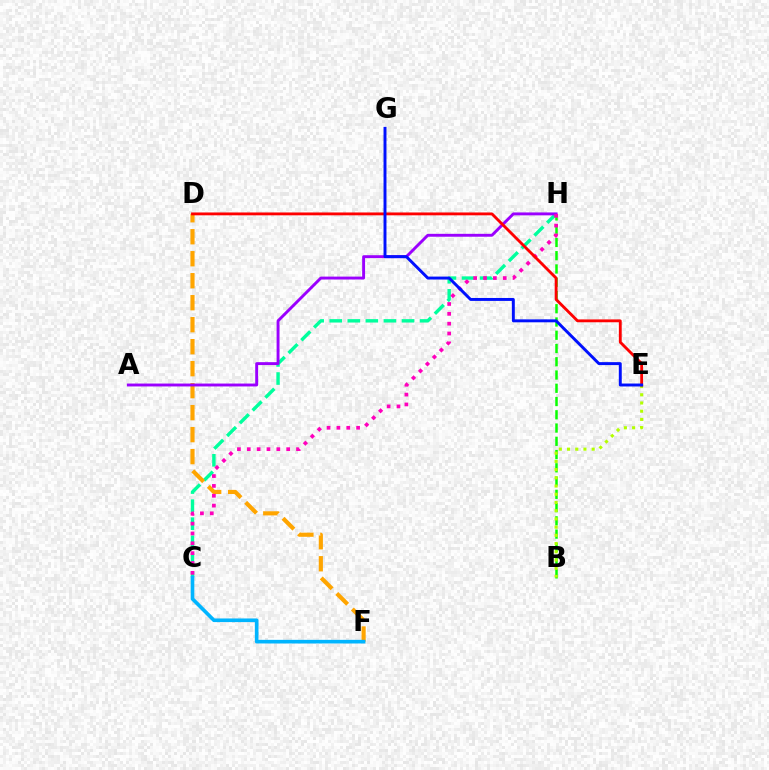{('C', 'H'): [{'color': '#00ff9d', 'line_style': 'dashed', 'thickness': 2.45}, {'color': '#ff00bd', 'line_style': 'dotted', 'thickness': 2.68}], ('B', 'H'): [{'color': '#08ff00', 'line_style': 'dashed', 'thickness': 1.8}], ('D', 'F'): [{'color': '#ffa500', 'line_style': 'dashed', 'thickness': 2.99}], ('A', 'H'): [{'color': '#9b00ff', 'line_style': 'solid', 'thickness': 2.09}], ('C', 'F'): [{'color': '#00b5ff', 'line_style': 'solid', 'thickness': 2.62}], ('B', 'E'): [{'color': '#b3ff00', 'line_style': 'dotted', 'thickness': 2.23}], ('D', 'E'): [{'color': '#ff0000', 'line_style': 'solid', 'thickness': 2.05}], ('E', 'G'): [{'color': '#0010ff', 'line_style': 'solid', 'thickness': 2.12}]}